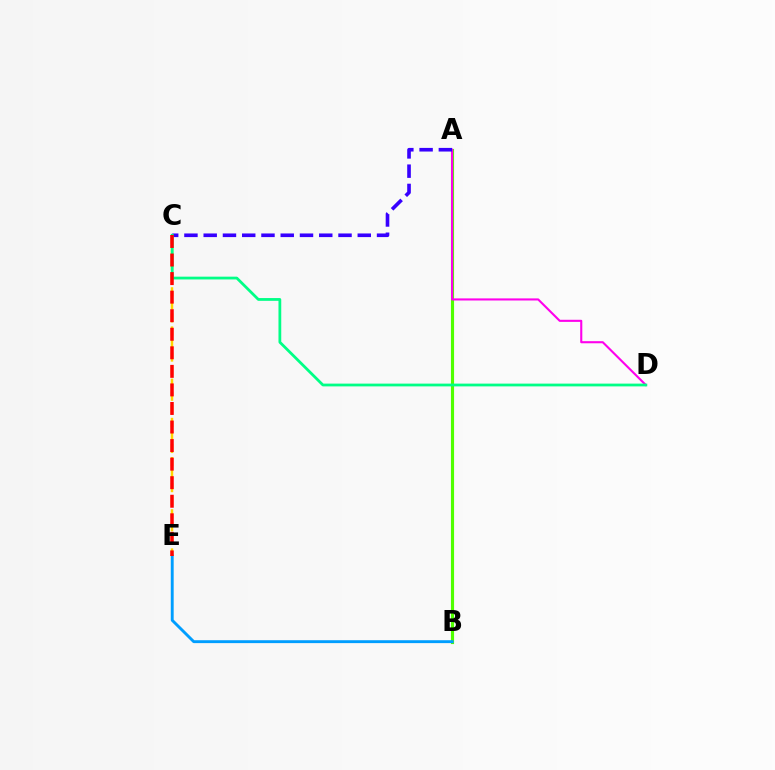{('A', 'B'): [{'color': '#4fff00', 'line_style': 'solid', 'thickness': 2.26}], ('B', 'E'): [{'color': '#009eff', 'line_style': 'solid', 'thickness': 2.08}], ('A', 'D'): [{'color': '#ff00ed', 'line_style': 'solid', 'thickness': 1.51}], ('A', 'C'): [{'color': '#3700ff', 'line_style': 'dashed', 'thickness': 2.62}], ('C', 'E'): [{'color': '#ffd500', 'line_style': 'dashed', 'thickness': 1.77}, {'color': '#ff0000', 'line_style': 'dashed', 'thickness': 2.52}], ('C', 'D'): [{'color': '#00ff86', 'line_style': 'solid', 'thickness': 2.0}]}